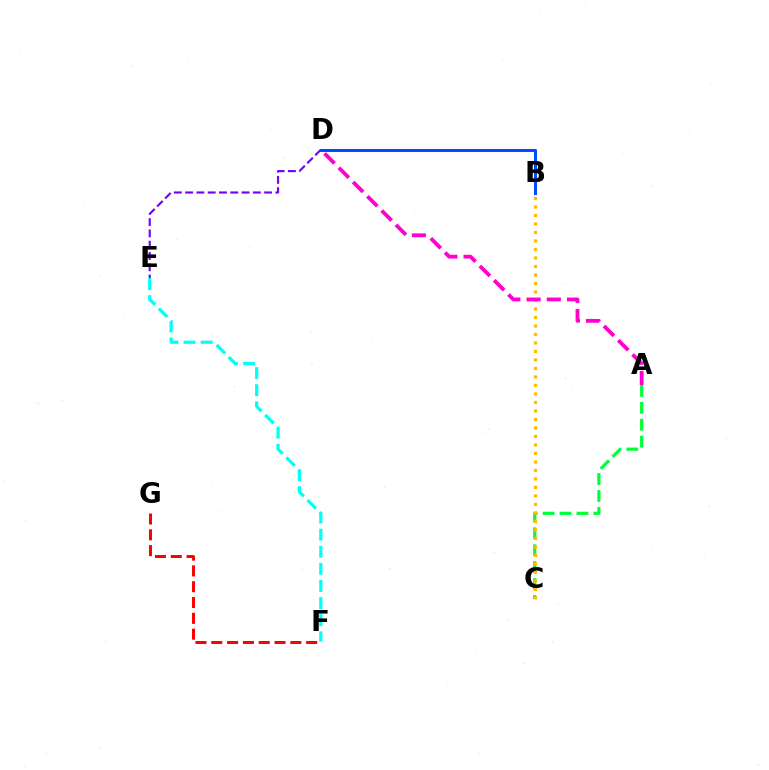{('E', 'F'): [{'color': '#00fff6', 'line_style': 'dashed', 'thickness': 2.32}], ('A', 'C'): [{'color': '#00ff39', 'line_style': 'dashed', 'thickness': 2.3}], ('F', 'G'): [{'color': '#ff0000', 'line_style': 'dashed', 'thickness': 2.15}], ('B', 'C'): [{'color': '#ffbd00', 'line_style': 'dotted', 'thickness': 2.31}], ('B', 'D'): [{'color': '#84ff00', 'line_style': 'solid', 'thickness': 1.82}, {'color': '#004bff', 'line_style': 'solid', 'thickness': 2.19}], ('D', 'E'): [{'color': '#7200ff', 'line_style': 'dashed', 'thickness': 1.53}], ('A', 'D'): [{'color': '#ff00cf', 'line_style': 'dashed', 'thickness': 2.74}]}